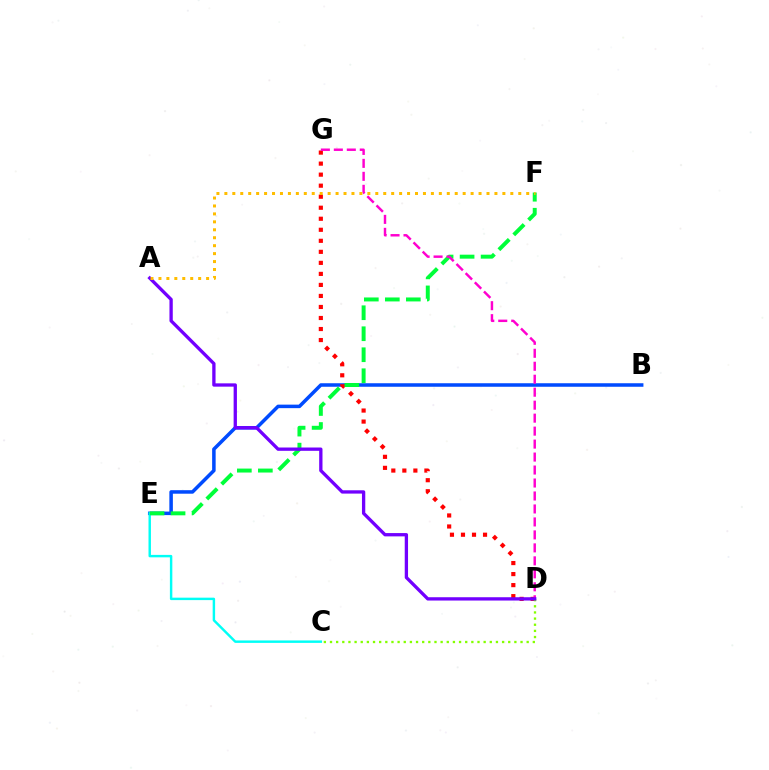{('B', 'E'): [{'color': '#004bff', 'line_style': 'solid', 'thickness': 2.54}], ('D', 'G'): [{'color': '#ff0000', 'line_style': 'dotted', 'thickness': 3.0}, {'color': '#ff00cf', 'line_style': 'dashed', 'thickness': 1.76}], ('C', 'E'): [{'color': '#00fff6', 'line_style': 'solid', 'thickness': 1.76}], ('C', 'D'): [{'color': '#84ff00', 'line_style': 'dotted', 'thickness': 1.67}], ('E', 'F'): [{'color': '#00ff39', 'line_style': 'dashed', 'thickness': 2.85}], ('A', 'D'): [{'color': '#7200ff', 'line_style': 'solid', 'thickness': 2.38}], ('A', 'F'): [{'color': '#ffbd00', 'line_style': 'dotted', 'thickness': 2.16}]}